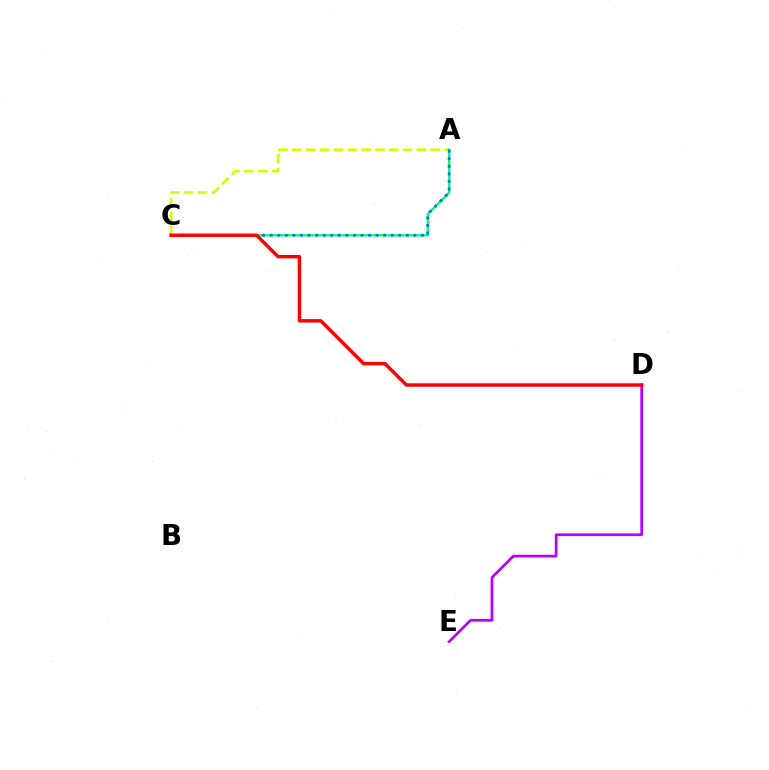{('D', 'E'): [{'color': '#b900ff', 'line_style': 'solid', 'thickness': 1.94}], ('A', 'C'): [{'color': '#d1ff00', 'line_style': 'dashed', 'thickness': 1.88}, {'color': '#00ff5c', 'line_style': 'solid', 'thickness': 1.62}, {'color': '#0074ff', 'line_style': 'dotted', 'thickness': 2.05}], ('C', 'D'): [{'color': '#ff0000', 'line_style': 'solid', 'thickness': 2.48}]}